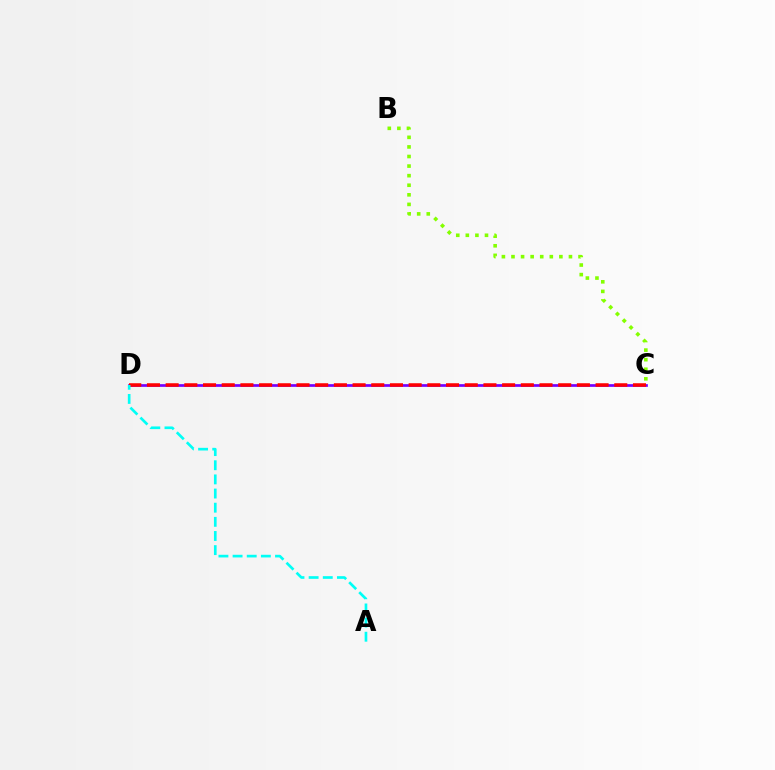{('B', 'C'): [{'color': '#84ff00', 'line_style': 'dotted', 'thickness': 2.6}], ('C', 'D'): [{'color': '#7200ff', 'line_style': 'solid', 'thickness': 1.94}, {'color': '#ff0000', 'line_style': 'dashed', 'thickness': 2.54}], ('A', 'D'): [{'color': '#00fff6', 'line_style': 'dashed', 'thickness': 1.92}]}